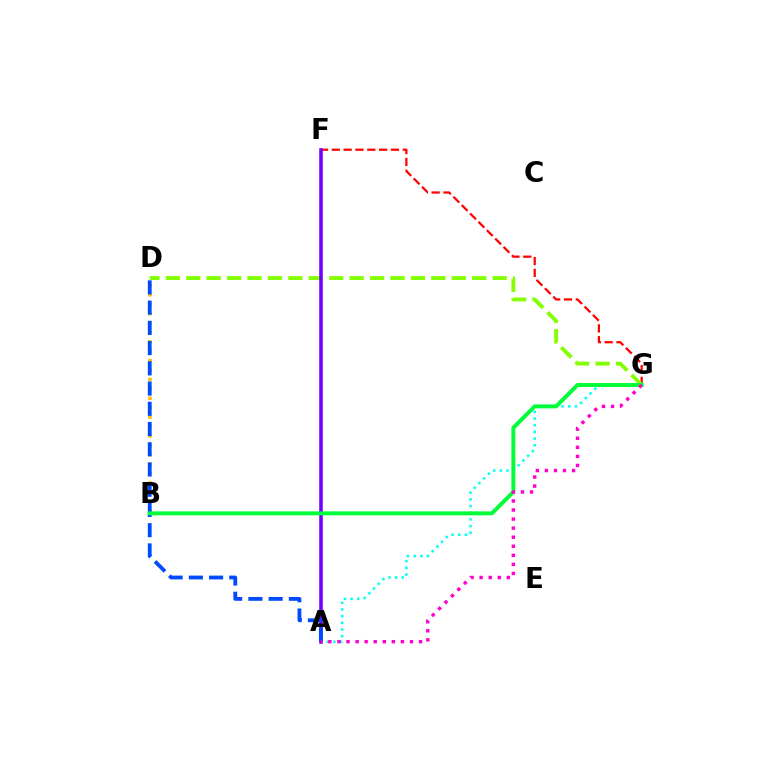{('F', 'G'): [{'color': '#ff0000', 'line_style': 'dashed', 'thickness': 1.61}], ('B', 'D'): [{'color': '#ffbd00', 'line_style': 'dotted', 'thickness': 2.56}], ('D', 'G'): [{'color': '#84ff00', 'line_style': 'dashed', 'thickness': 2.77}], ('A', 'G'): [{'color': '#00fff6', 'line_style': 'dotted', 'thickness': 1.81}, {'color': '#ff00cf', 'line_style': 'dotted', 'thickness': 2.46}], ('A', 'F'): [{'color': '#7200ff', 'line_style': 'solid', 'thickness': 2.56}], ('A', 'D'): [{'color': '#004bff', 'line_style': 'dashed', 'thickness': 2.75}], ('B', 'G'): [{'color': '#00ff39', 'line_style': 'solid', 'thickness': 2.84}]}